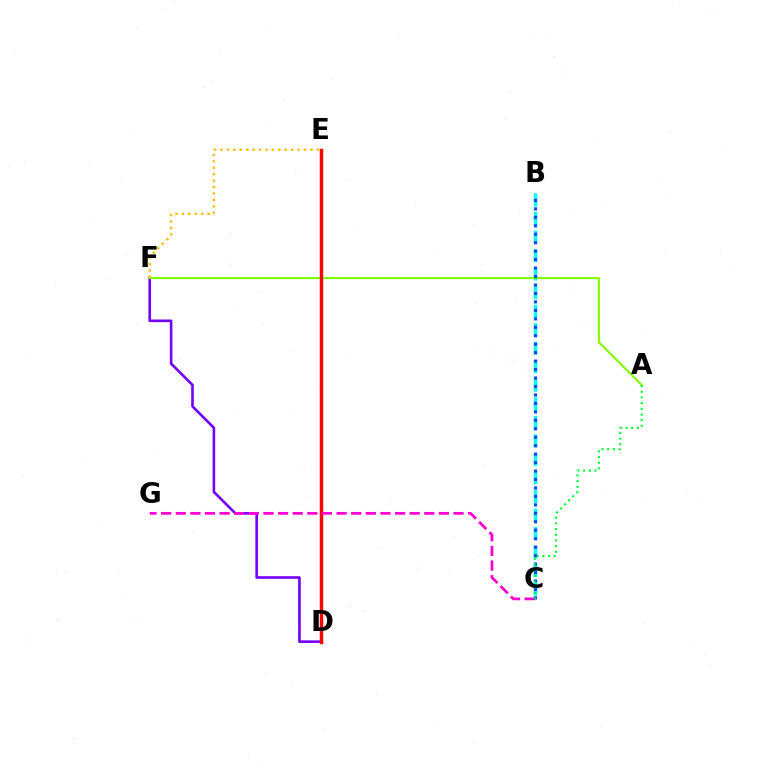{('B', 'C'): [{'color': '#00fff6', 'line_style': 'dashed', 'thickness': 2.52}, {'color': '#004bff', 'line_style': 'dotted', 'thickness': 2.3}], ('D', 'F'): [{'color': '#7200ff', 'line_style': 'solid', 'thickness': 1.89}], ('A', 'F'): [{'color': '#84ff00', 'line_style': 'solid', 'thickness': 1.55}], ('D', 'E'): [{'color': '#ff0000', 'line_style': 'solid', 'thickness': 2.49}], ('C', 'G'): [{'color': '#ff00cf', 'line_style': 'dashed', 'thickness': 1.99}], ('E', 'F'): [{'color': '#ffbd00', 'line_style': 'dotted', 'thickness': 1.75}], ('A', 'C'): [{'color': '#00ff39', 'line_style': 'dotted', 'thickness': 1.54}]}